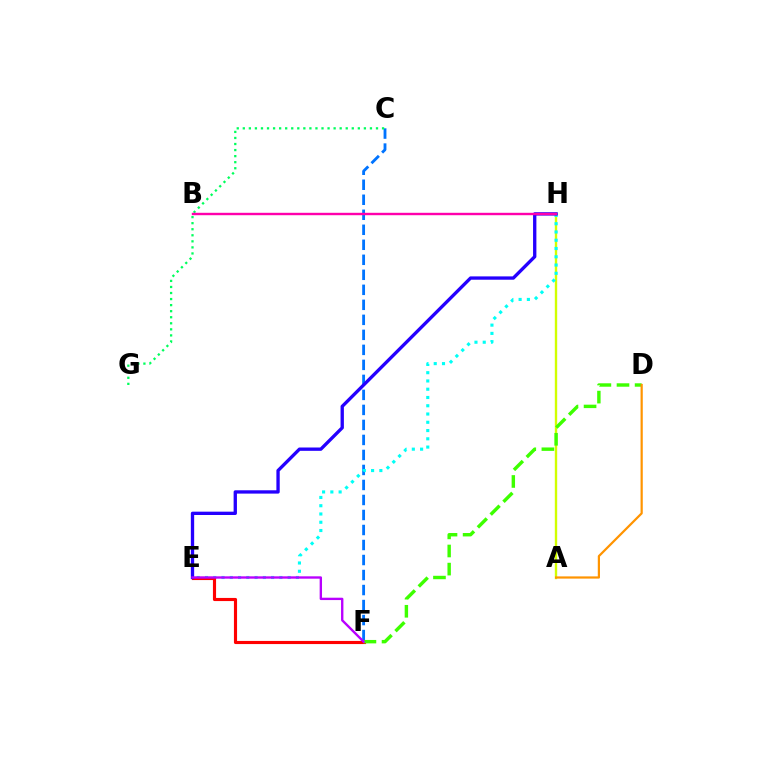{('A', 'H'): [{'color': '#d1ff00', 'line_style': 'solid', 'thickness': 1.71}], ('C', 'F'): [{'color': '#0074ff', 'line_style': 'dashed', 'thickness': 2.04}], ('E', 'H'): [{'color': '#00fff6', 'line_style': 'dotted', 'thickness': 2.25}, {'color': '#2500ff', 'line_style': 'solid', 'thickness': 2.4}], ('E', 'F'): [{'color': '#ff0000', 'line_style': 'solid', 'thickness': 2.26}, {'color': '#b900ff', 'line_style': 'solid', 'thickness': 1.7}], ('C', 'G'): [{'color': '#00ff5c', 'line_style': 'dotted', 'thickness': 1.64}], ('B', 'H'): [{'color': '#ff00ac', 'line_style': 'solid', 'thickness': 1.73}], ('D', 'F'): [{'color': '#3dff00', 'line_style': 'dashed', 'thickness': 2.46}], ('A', 'D'): [{'color': '#ff9400', 'line_style': 'solid', 'thickness': 1.6}]}